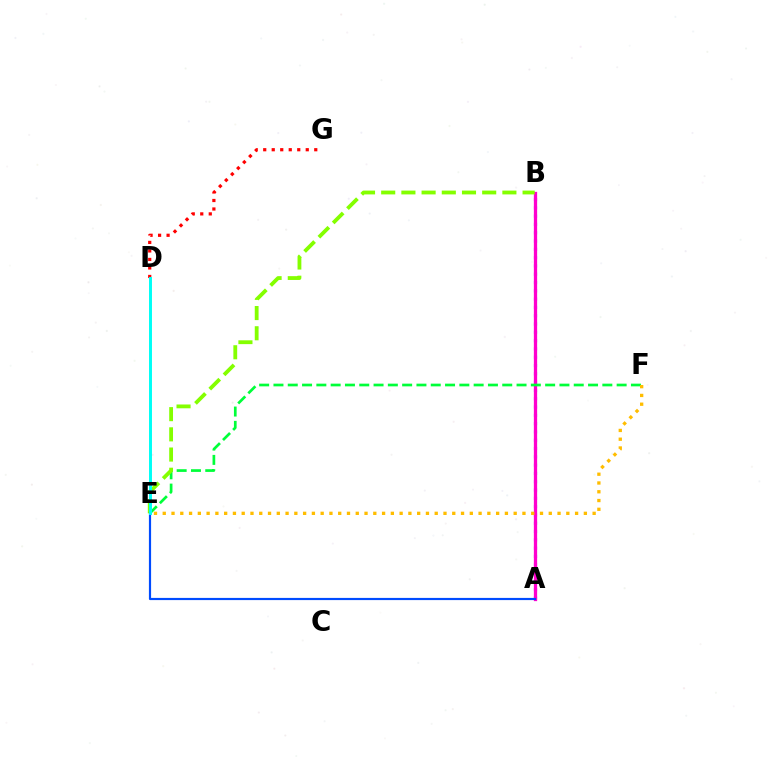{('A', 'B'): [{'color': '#7200ff', 'line_style': 'dotted', 'thickness': 2.26}, {'color': '#ff00cf', 'line_style': 'solid', 'thickness': 2.36}], ('E', 'F'): [{'color': '#00ff39', 'line_style': 'dashed', 'thickness': 1.94}, {'color': '#ffbd00', 'line_style': 'dotted', 'thickness': 2.38}], ('B', 'E'): [{'color': '#84ff00', 'line_style': 'dashed', 'thickness': 2.74}], ('A', 'E'): [{'color': '#004bff', 'line_style': 'solid', 'thickness': 1.57}], ('D', 'G'): [{'color': '#ff0000', 'line_style': 'dotted', 'thickness': 2.31}], ('D', 'E'): [{'color': '#00fff6', 'line_style': 'solid', 'thickness': 2.13}]}